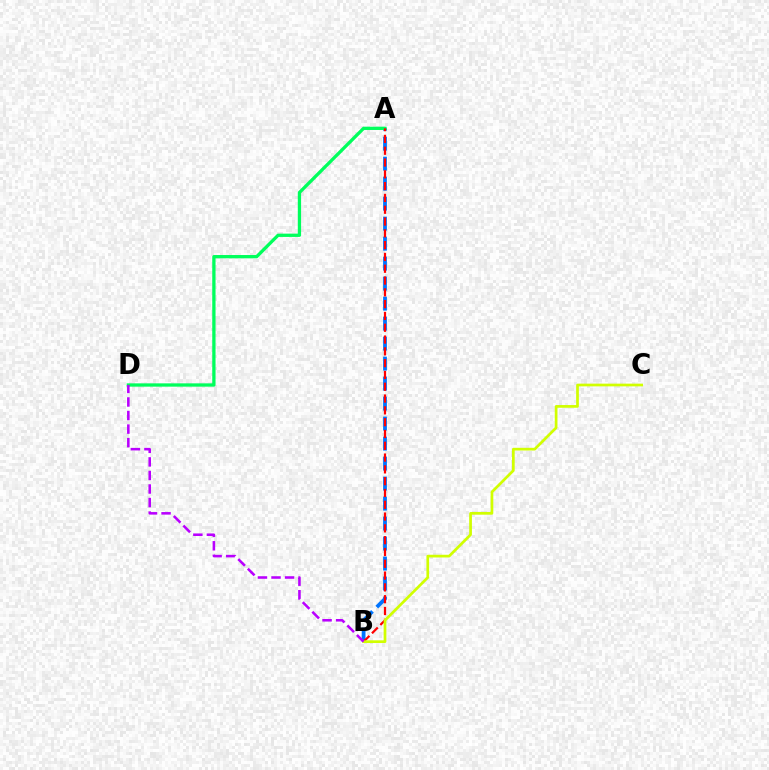{('A', 'B'): [{'color': '#0074ff', 'line_style': 'dashed', 'thickness': 2.72}, {'color': '#ff0000', 'line_style': 'dashed', 'thickness': 1.6}], ('A', 'D'): [{'color': '#00ff5c', 'line_style': 'solid', 'thickness': 2.37}], ('B', 'C'): [{'color': '#d1ff00', 'line_style': 'solid', 'thickness': 1.95}], ('B', 'D'): [{'color': '#b900ff', 'line_style': 'dashed', 'thickness': 1.84}]}